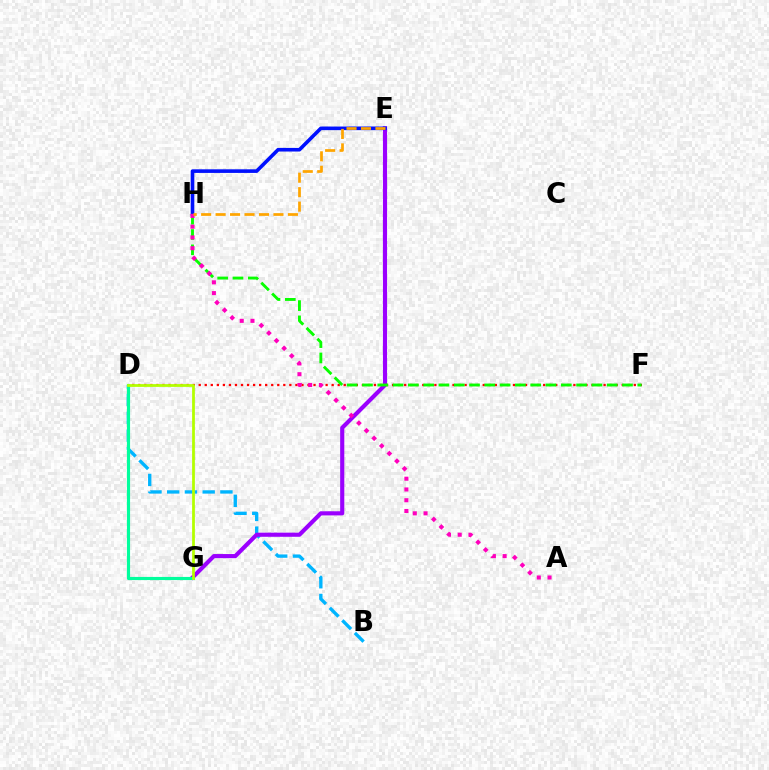{('B', 'D'): [{'color': '#00b5ff', 'line_style': 'dashed', 'thickness': 2.41}], ('E', 'G'): [{'color': '#9b00ff', 'line_style': 'solid', 'thickness': 2.98}], ('E', 'H'): [{'color': '#0010ff', 'line_style': 'solid', 'thickness': 2.6}, {'color': '#ffa500', 'line_style': 'dashed', 'thickness': 1.96}], ('D', 'F'): [{'color': '#ff0000', 'line_style': 'dotted', 'thickness': 1.64}], ('D', 'G'): [{'color': '#00ff9d', 'line_style': 'solid', 'thickness': 2.26}, {'color': '#b3ff00', 'line_style': 'solid', 'thickness': 1.99}], ('F', 'H'): [{'color': '#08ff00', 'line_style': 'dashed', 'thickness': 2.08}], ('A', 'H'): [{'color': '#ff00bd', 'line_style': 'dotted', 'thickness': 2.92}]}